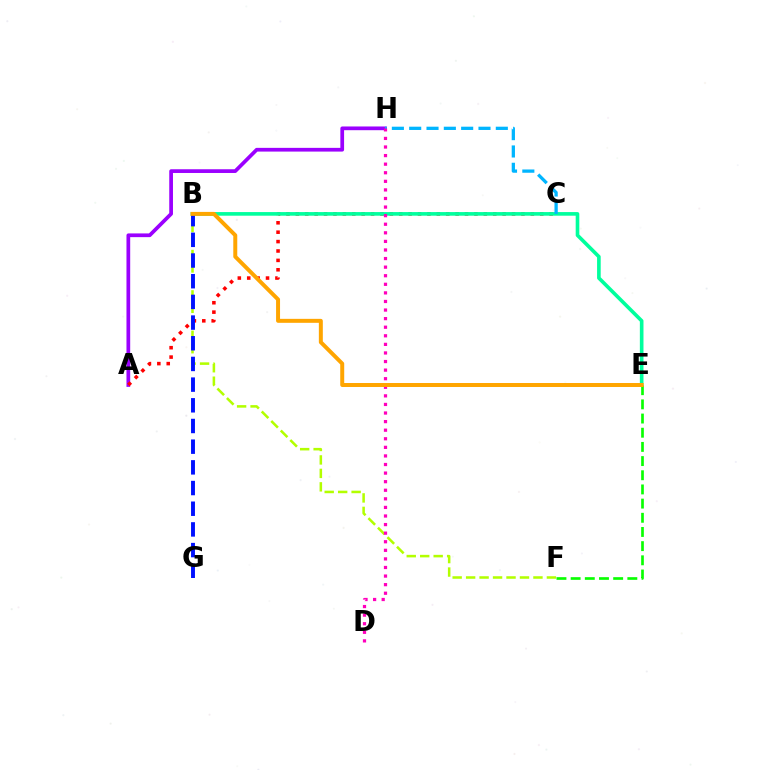{('A', 'H'): [{'color': '#9b00ff', 'line_style': 'solid', 'thickness': 2.68}], ('B', 'F'): [{'color': '#b3ff00', 'line_style': 'dashed', 'thickness': 1.83}], ('A', 'C'): [{'color': '#ff0000', 'line_style': 'dotted', 'thickness': 2.55}], ('B', 'E'): [{'color': '#00ff9d', 'line_style': 'solid', 'thickness': 2.61}, {'color': '#ffa500', 'line_style': 'solid', 'thickness': 2.86}], ('E', 'F'): [{'color': '#08ff00', 'line_style': 'dashed', 'thickness': 1.93}], ('C', 'H'): [{'color': '#00b5ff', 'line_style': 'dashed', 'thickness': 2.35}], ('B', 'G'): [{'color': '#0010ff', 'line_style': 'dashed', 'thickness': 2.81}], ('D', 'H'): [{'color': '#ff00bd', 'line_style': 'dotted', 'thickness': 2.33}]}